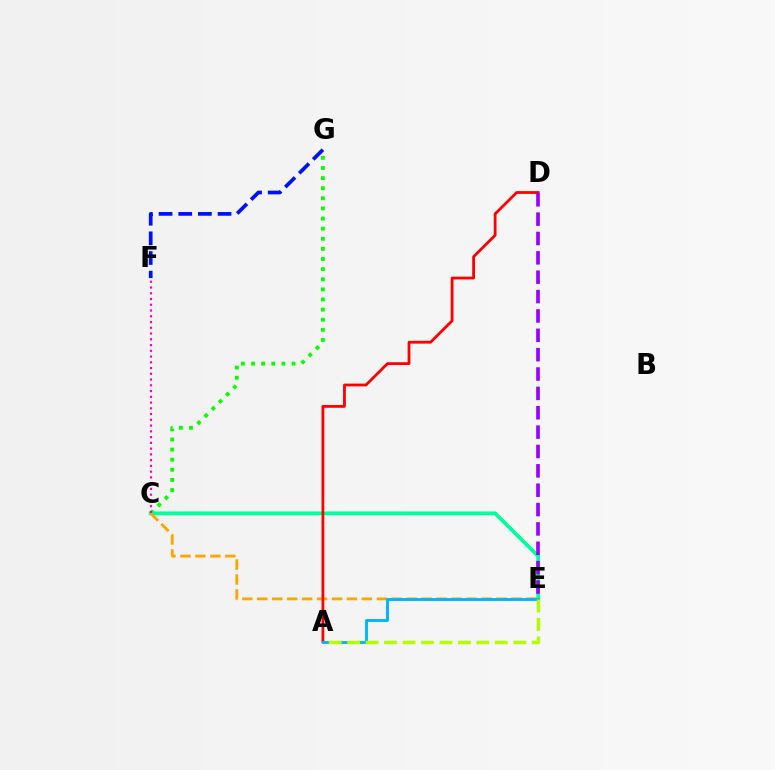{('C', 'G'): [{'color': '#08ff00', 'line_style': 'dotted', 'thickness': 2.75}], ('C', 'E'): [{'color': '#00ff9d', 'line_style': 'solid', 'thickness': 2.71}, {'color': '#ffa500', 'line_style': 'dashed', 'thickness': 2.03}], ('A', 'D'): [{'color': '#ff0000', 'line_style': 'solid', 'thickness': 2.01}], ('D', 'E'): [{'color': '#9b00ff', 'line_style': 'dashed', 'thickness': 2.63}], ('C', 'F'): [{'color': '#ff00bd', 'line_style': 'dotted', 'thickness': 1.56}], ('F', 'G'): [{'color': '#0010ff', 'line_style': 'dashed', 'thickness': 2.67}], ('A', 'E'): [{'color': '#00b5ff', 'line_style': 'solid', 'thickness': 2.08}, {'color': '#b3ff00', 'line_style': 'dashed', 'thickness': 2.51}]}